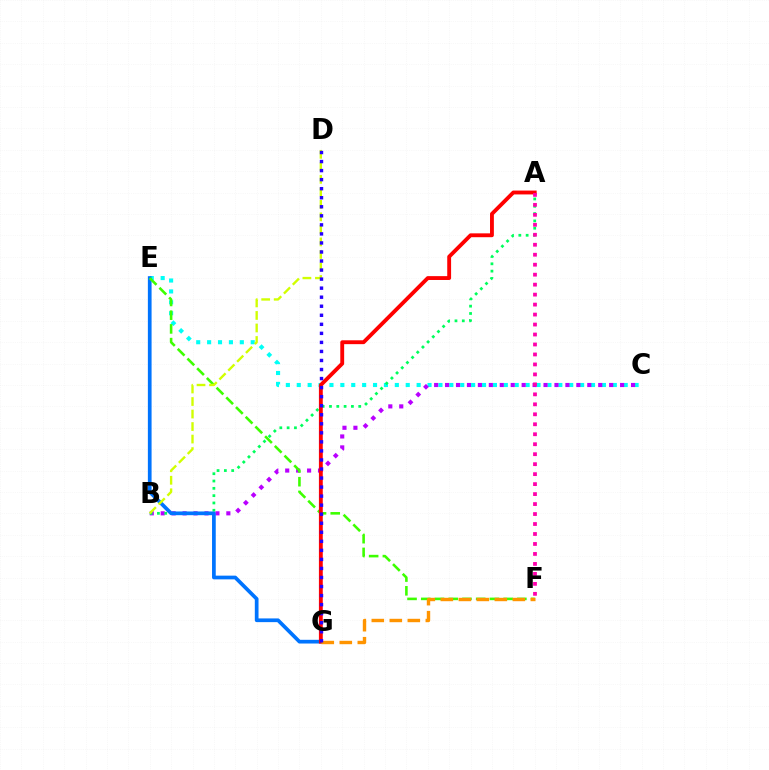{('C', 'E'): [{'color': '#00fff6', 'line_style': 'dotted', 'thickness': 2.96}], ('B', 'C'): [{'color': '#b900ff', 'line_style': 'dotted', 'thickness': 2.97}], ('A', 'B'): [{'color': '#00ff5c', 'line_style': 'dotted', 'thickness': 1.99}], ('E', 'G'): [{'color': '#0074ff', 'line_style': 'solid', 'thickness': 2.67}], ('E', 'F'): [{'color': '#3dff00', 'line_style': 'dashed', 'thickness': 1.87}], ('A', 'G'): [{'color': '#ff0000', 'line_style': 'solid', 'thickness': 2.78}], ('A', 'F'): [{'color': '#ff00ac', 'line_style': 'dotted', 'thickness': 2.71}], ('B', 'D'): [{'color': '#d1ff00', 'line_style': 'dashed', 'thickness': 1.7}], ('F', 'G'): [{'color': '#ff9400', 'line_style': 'dashed', 'thickness': 2.45}], ('D', 'G'): [{'color': '#2500ff', 'line_style': 'dotted', 'thickness': 2.46}]}